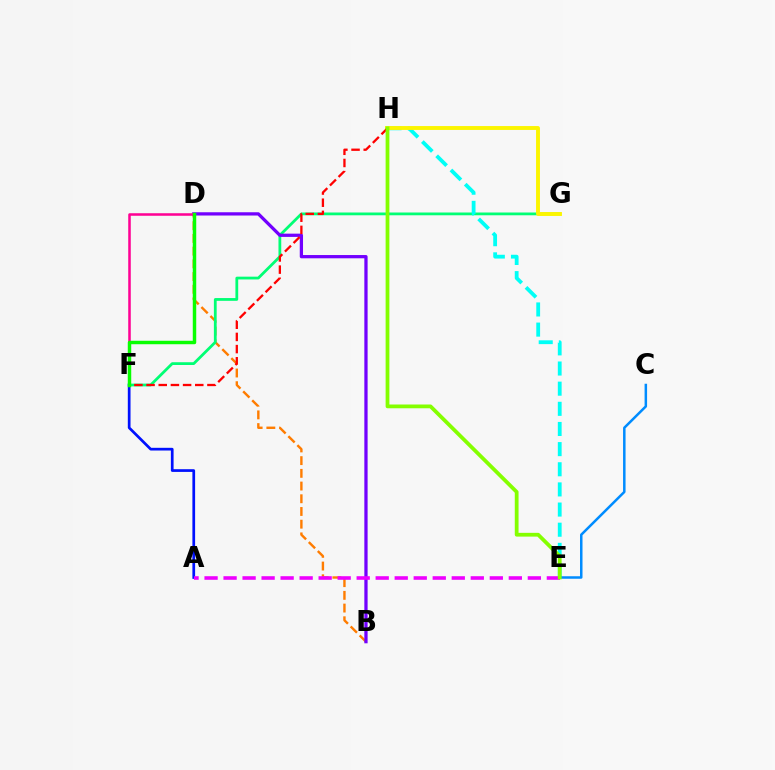{('B', 'D'): [{'color': '#ff7c00', 'line_style': 'dashed', 'thickness': 1.73}, {'color': '#7200ff', 'line_style': 'solid', 'thickness': 2.35}], ('F', 'G'): [{'color': '#00ff74', 'line_style': 'solid', 'thickness': 2.0}], ('E', 'H'): [{'color': '#00fff6', 'line_style': 'dashed', 'thickness': 2.74}, {'color': '#84ff00', 'line_style': 'solid', 'thickness': 2.71}], ('G', 'H'): [{'color': '#fcf500', 'line_style': 'solid', 'thickness': 2.81}], ('A', 'F'): [{'color': '#0010ff', 'line_style': 'solid', 'thickness': 1.95}], ('C', 'E'): [{'color': '#008cff', 'line_style': 'solid', 'thickness': 1.8}], ('D', 'F'): [{'color': '#ff0094', 'line_style': 'solid', 'thickness': 1.82}, {'color': '#08ff00', 'line_style': 'solid', 'thickness': 2.49}], ('F', 'H'): [{'color': '#ff0000', 'line_style': 'dashed', 'thickness': 1.65}], ('A', 'E'): [{'color': '#ee00ff', 'line_style': 'dashed', 'thickness': 2.58}]}